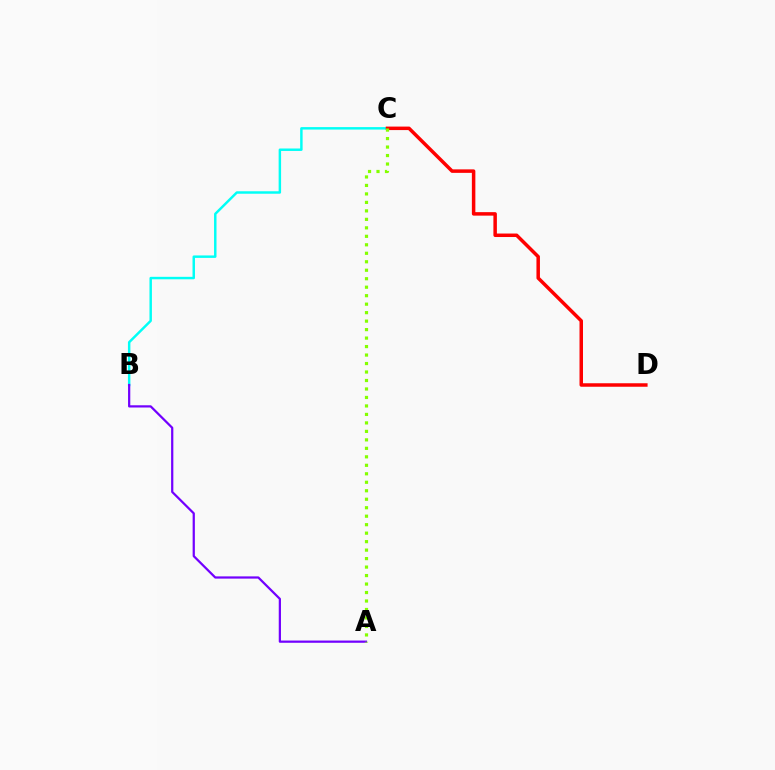{('B', 'C'): [{'color': '#00fff6', 'line_style': 'solid', 'thickness': 1.77}], ('C', 'D'): [{'color': '#ff0000', 'line_style': 'solid', 'thickness': 2.51}], ('A', 'B'): [{'color': '#7200ff', 'line_style': 'solid', 'thickness': 1.61}], ('A', 'C'): [{'color': '#84ff00', 'line_style': 'dotted', 'thickness': 2.3}]}